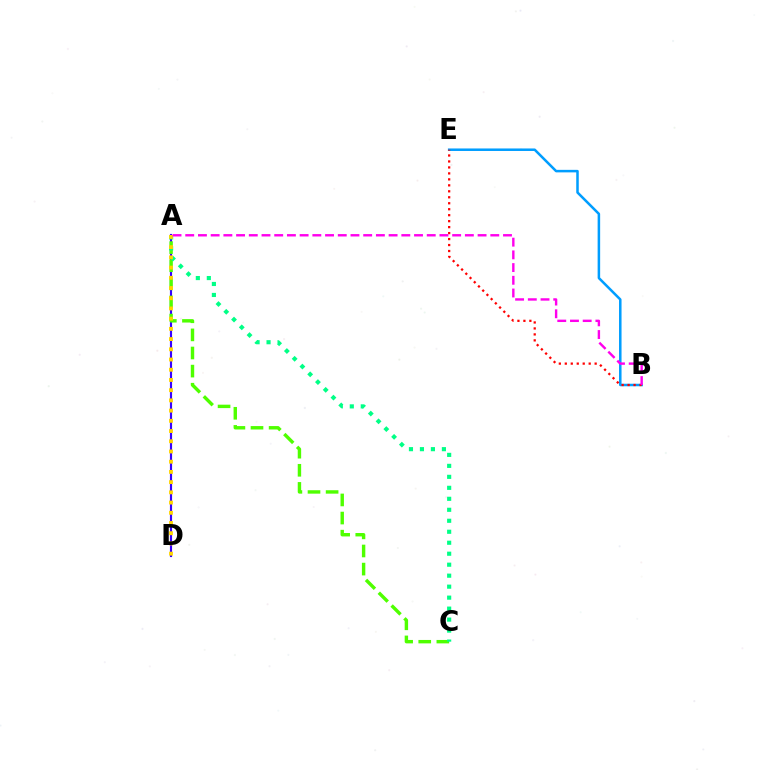{('A', 'D'): [{'color': '#3700ff', 'line_style': 'solid', 'thickness': 1.54}, {'color': '#ffd500', 'line_style': 'dotted', 'thickness': 2.78}], ('A', 'C'): [{'color': '#4fff00', 'line_style': 'dashed', 'thickness': 2.46}, {'color': '#00ff86', 'line_style': 'dotted', 'thickness': 2.98}], ('B', 'E'): [{'color': '#009eff', 'line_style': 'solid', 'thickness': 1.81}, {'color': '#ff0000', 'line_style': 'dotted', 'thickness': 1.62}], ('A', 'B'): [{'color': '#ff00ed', 'line_style': 'dashed', 'thickness': 1.73}]}